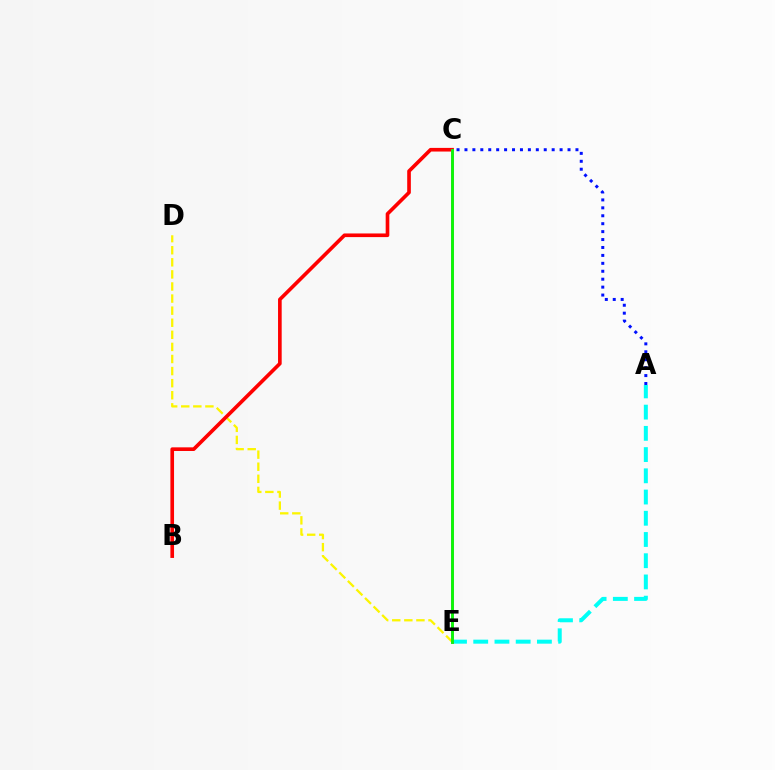{('A', 'E'): [{'color': '#00fff6', 'line_style': 'dashed', 'thickness': 2.88}], ('A', 'C'): [{'color': '#0010ff', 'line_style': 'dotted', 'thickness': 2.15}], ('D', 'E'): [{'color': '#fcf500', 'line_style': 'dashed', 'thickness': 1.64}], ('B', 'C'): [{'color': '#ff0000', 'line_style': 'solid', 'thickness': 2.62}], ('C', 'E'): [{'color': '#ee00ff', 'line_style': 'solid', 'thickness': 2.06}, {'color': '#08ff00', 'line_style': 'solid', 'thickness': 2.03}]}